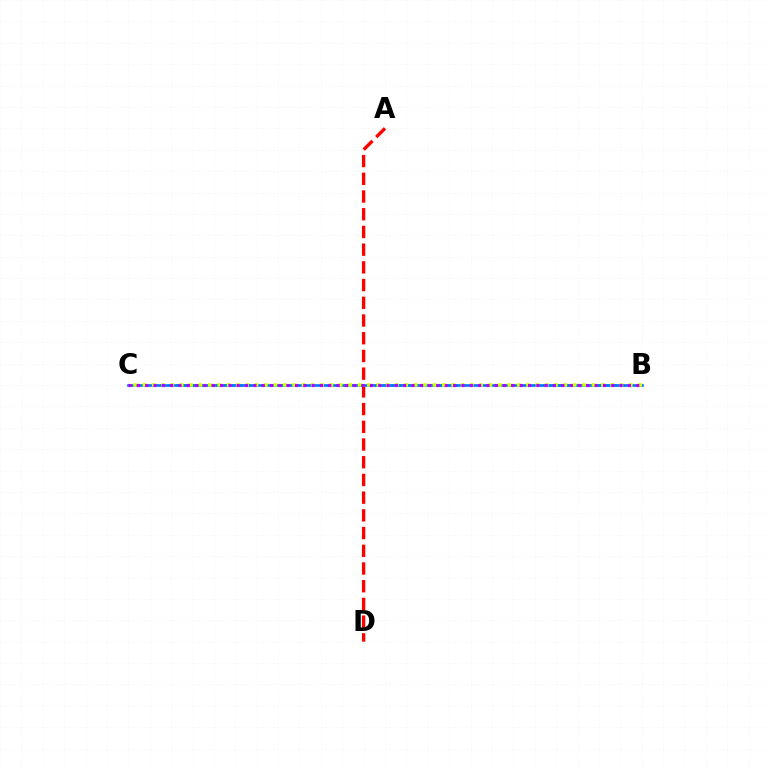{('A', 'D'): [{'color': '#ff0000', 'line_style': 'dashed', 'thickness': 2.41}], ('B', 'C'): [{'color': '#00ff5c', 'line_style': 'dotted', 'thickness': 2.16}, {'color': '#0074ff', 'line_style': 'solid', 'thickness': 1.89}, {'color': '#d1ff00', 'line_style': 'dotted', 'thickness': 2.54}, {'color': '#b900ff', 'line_style': 'dotted', 'thickness': 2.26}]}